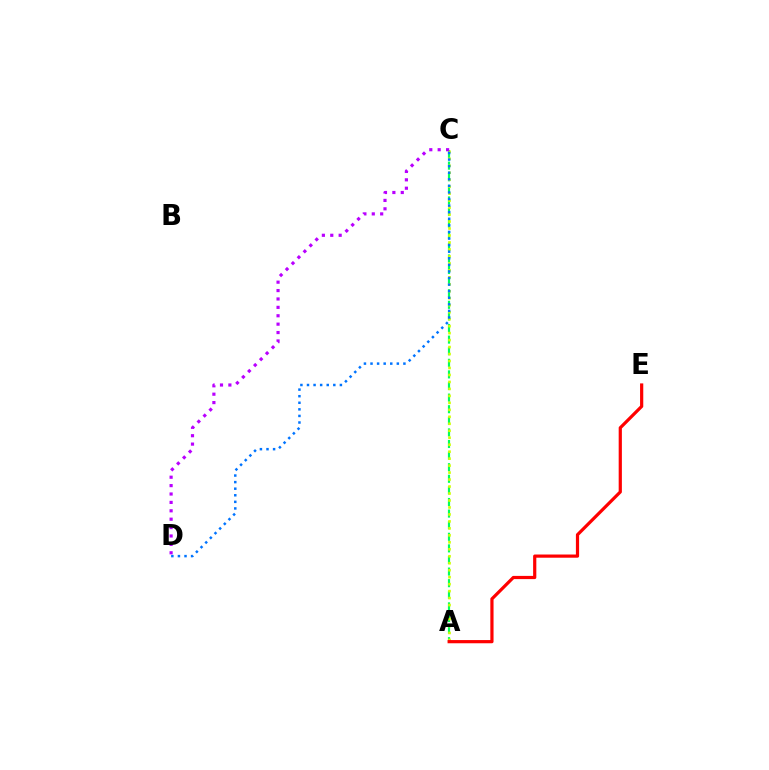{('A', 'C'): [{'color': '#00ff5c', 'line_style': 'dashed', 'thickness': 1.58}, {'color': '#d1ff00', 'line_style': 'dotted', 'thickness': 1.89}], ('A', 'E'): [{'color': '#ff0000', 'line_style': 'solid', 'thickness': 2.3}], ('C', 'D'): [{'color': '#b900ff', 'line_style': 'dotted', 'thickness': 2.28}, {'color': '#0074ff', 'line_style': 'dotted', 'thickness': 1.79}]}